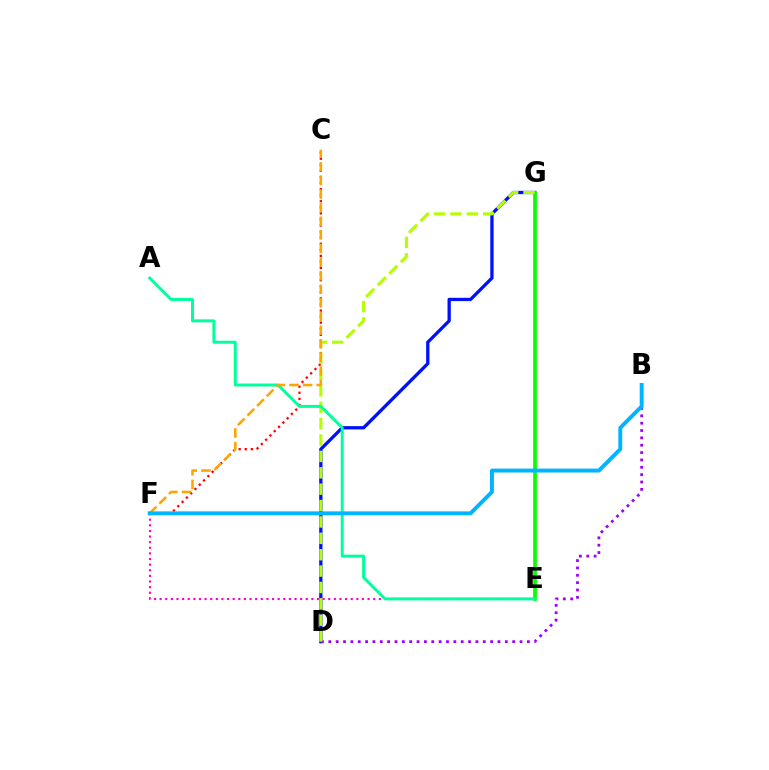{('D', 'G'): [{'color': '#0010ff', 'line_style': 'solid', 'thickness': 2.37}, {'color': '#b3ff00', 'line_style': 'dashed', 'thickness': 2.23}], ('B', 'D'): [{'color': '#9b00ff', 'line_style': 'dotted', 'thickness': 2.0}], ('E', 'F'): [{'color': '#ff00bd', 'line_style': 'dotted', 'thickness': 1.53}], ('C', 'F'): [{'color': '#ff0000', 'line_style': 'dotted', 'thickness': 1.65}, {'color': '#ffa500', 'line_style': 'dashed', 'thickness': 1.85}], ('E', 'G'): [{'color': '#08ff00', 'line_style': 'solid', 'thickness': 2.68}], ('A', 'E'): [{'color': '#00ff9d', 'line_style': 'solid', 'thickness': 2.13}], ('B', 'F'): [{'color': '#00b5ff', 'line_style': 'solid', 'thickness': 2.82}]}